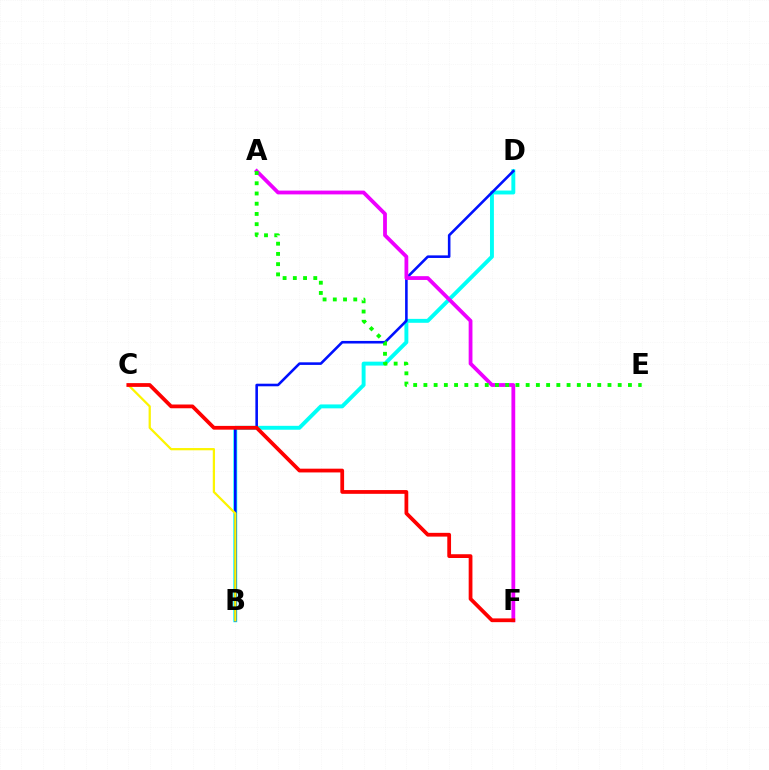{('B', 'D'): [{'color': '#00fff6', 'line_style': 'solid', 'thickness': 2.81}, {'color': '#0010ff', 'line_style': 'solid', 'thickness': 1.86}], ('B', 'C'): [{'color': '#fcf500', 'line_style': 'solid', 'thickness': 1.62}], ('A', 'F'): [{'color': '#ee00ff', 'line_style': 'solid', 'thickness': 2.73}], ('A', 'E'): [{'color': '#08ff00', 'line_style': 'dotted', 'thickness': 2.78}], ('C', 'F'): [{'color': '#ff0000', 'line_style': 'solid', 'thickness': 2.71}]}